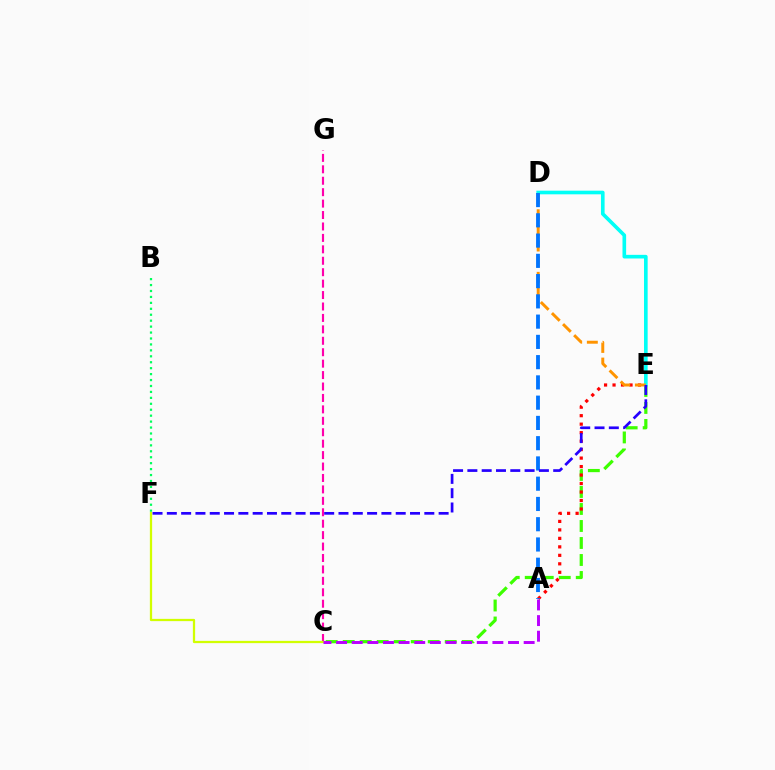{('C', 'G'): [{'color': '#ff00ac', 'line_style': 'dashed', 'thickness': 1.55}], ('C', 'E'): [{'color': '#3dff00', 'line_style': 'dashed', 'thickness': 2.31}], ('A', 'E'): [{'color': '#ff0000', 'line_style': 'dotted', 'thickness': 2.31}], ('D', 'E'): [{'color': '#00fff6', 'line_style': 'solid', 'thickness': 2.62}, {'color': '#ff9400', 'line_style': 'dashed', 'thickness': 2.13}], ('B', 'F'): [{'color': '#00ff5c', 'line_style': 'dotted', 'thickness': 1.61}], ('C', 'F'): [{'color': '#d1ff00', 'line_style': 'solid', 'thickness': 1.62}], ('A', 'D'): [{'color': '#0074ff', 'line_style': 'dashed', 'thickness': 2.75}], ('E', 'F'): [{'color': '#2500ff', 'line_style': 'dashed', 'thickness': 1.94}], ('A', 'C'): [{'color': '#b900ff', 'line_style': 'dashed', 'thickness': 2.12}]}